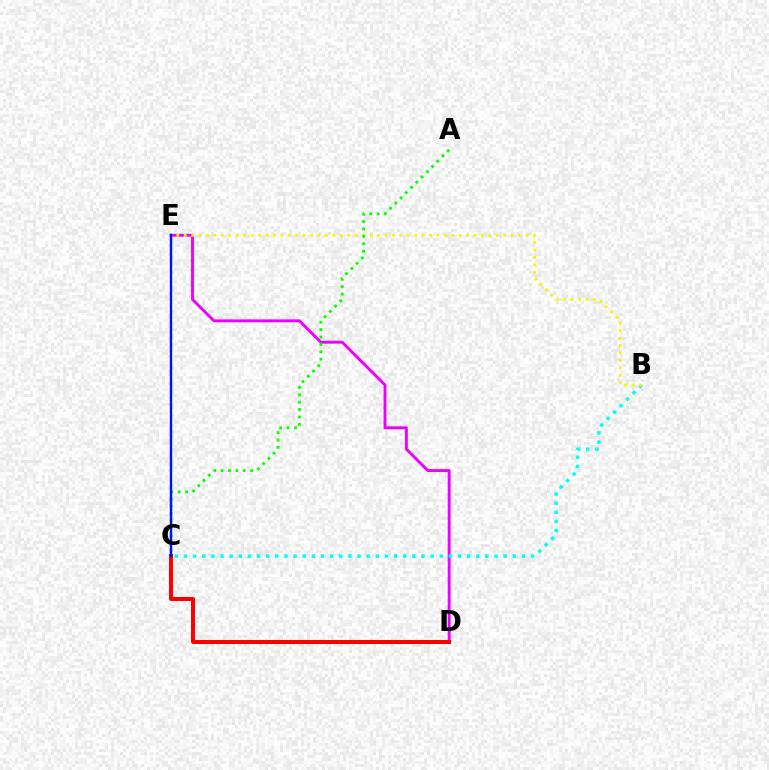{('D', 'E'): [{'color': '#ee00ff', 'line_style': 'solid', 'thickness': 2.09}], ('B', 'C'): [{'color': '#00fff6', 'line_style': 'dotted', 'thickness': 2.48}], ('C', 'D'): [{'color': '#ff0000', 'line_style': 'solid', 'thickness': 2.87}], ('B', 'E'): [{'color': '#fcf500', 'line_style': 'dotted', 'thickness': 2.02}], ('A', 'C'): [{'color': '#08ff00', 'line_style': 'dotted', 'thickness': 2.01}], ('C', 'E'): [{'color': '#0010ff', 'line_style': 'solid', 'thickness': 1.73}]}